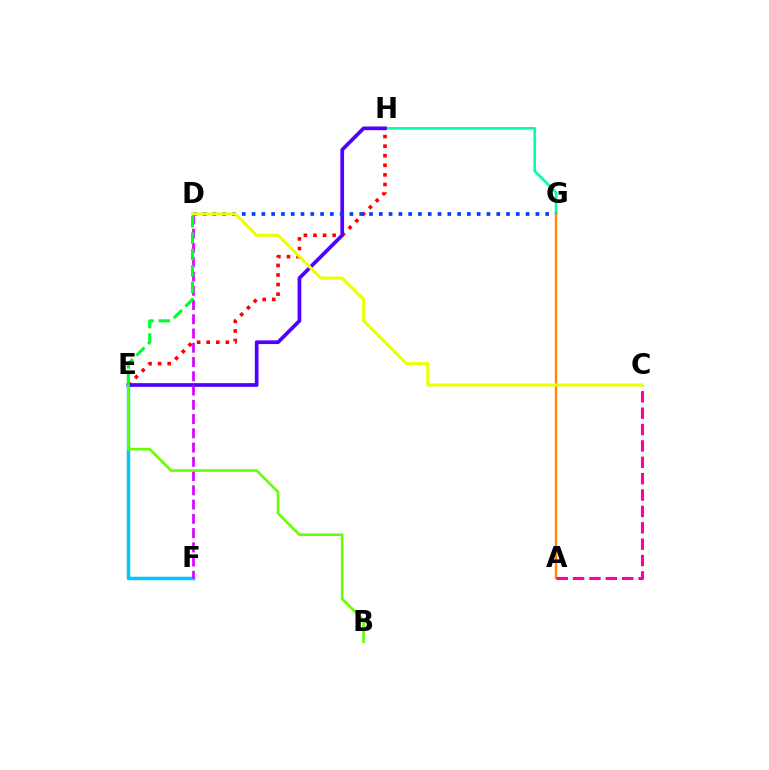{('E', 'F'): [{'color': '#00c7ff', 'line_style': 'solid', 'thickness': 2.51}], ('E', 'H'): [{'color': '#ff0000', 'line_style': 'dotted', 'thickness': 2.6}, {'color': '#4f00ff', 'line_style': 'solid', 'thickness': 2.67}], ('G', 'H'): [{'color': '#00ffaf', 'line_style': 'solid', 'thickness': 1.91}], ('D', 'G'): [{'color': '#003fff', 'line_style': 'dotted', 'thickness': 2.66}], ('A', 'G'): [{'color': '#ff8800', 'line_style': 'solid', 'thickness': 1.71}], ('D', 'F'): [{'color': '#d600ff', 'line_style': 'dashed', 'thickness': 1.94}], ('B', 'E'): [{'color': '#66ff00', 'line_style': 'solid', 'thickness': 1.89}], ('A', 'C'): [{'color': '#ff00a0', 'line_style': 'dashed', 'thickness': 2.22}], ('C', 'D'): [{'color': '#eeff00', 'line_style': 'solid', 'thickness': 2.19}], ('D', 'E'): [{'color': '#00ff27', 'line_style': 'dashed', 'thickness': 2.23}]}